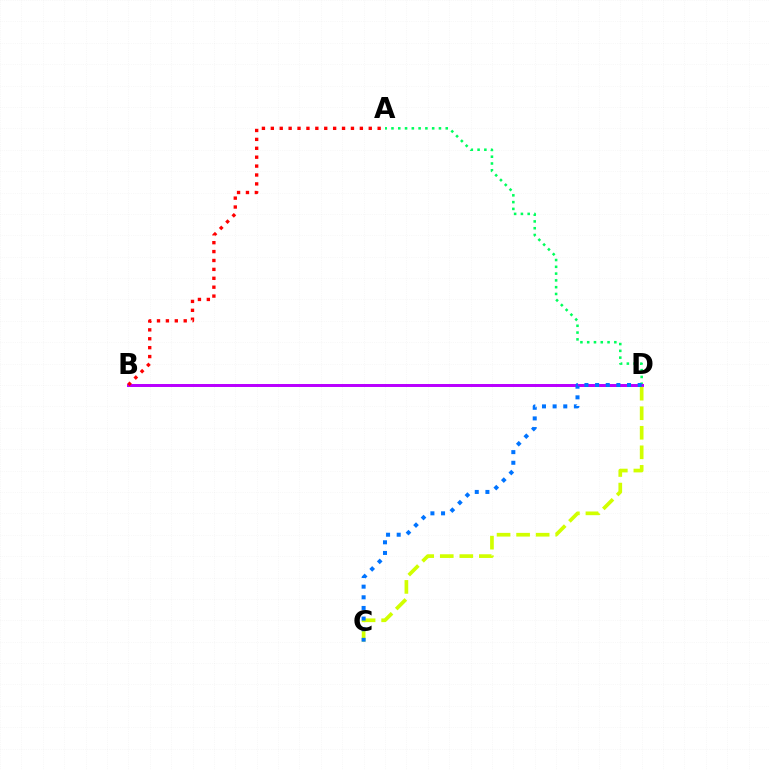{('A', 'D'): [{'color': '#00ff5c', 'line_style': 'dotted', 'thickness': 1.84}], ('B', 'D'): [{'color': '#b900ff', 'line_style': 'solid', 'thickness': 2.14}], ('C', 'D'): [{'color': '#d1ff00', 'line_style': 'dashed', 'thickness': 2.66}, {'color': '#0074ff', 'line_style': 'dotted', 'thickness': 2.89}], ('A', 'B'): [{'color': '#ff0000', 'line_style': 'dotted', 'thickness': 2.42}]}